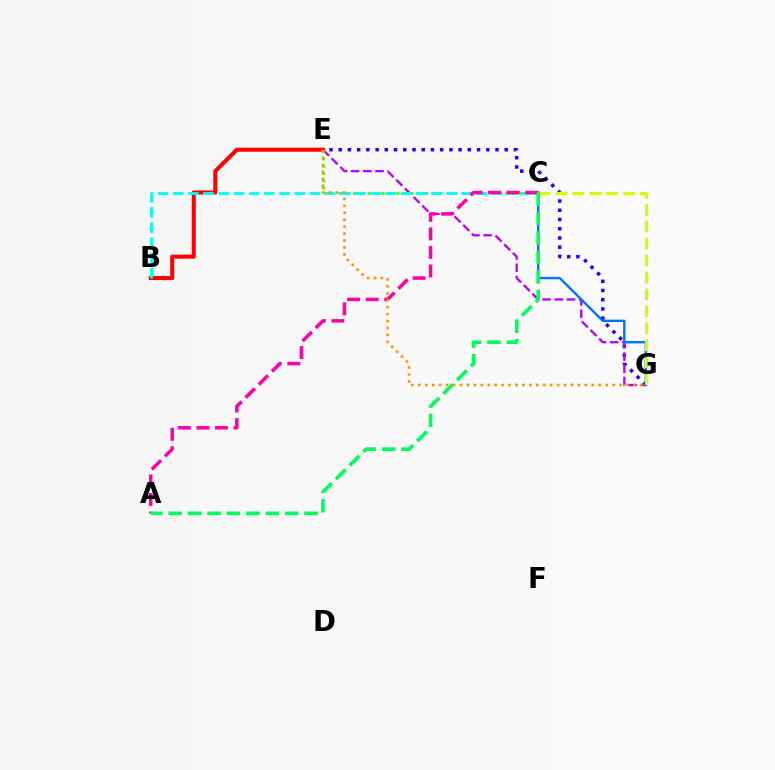{('E', 'G'): [{'color': '#2500ff', 'line_style': 'dotted', 'thickness': 2.51}, {'color': '#b900ff', 'line_style': 'dashed', 'thickness': 1.66}, {'color': '#ff9400', 'line_style': 'dotted', 'thickness': 1.88}], ('B', 'E'): [{'color': '#ff0000', 'line_style': 'solid', 'thickness': 2.9}], ('C', 'G'): [{'color': '#0074ff', 'line_style': 'solid', 'thickness': 1.73}, {'color': '#d1ff00', 'line_style': 'dashed', 'thickness': 2.3}], ('C', 'E'): [{'color': '#3dff00', 'line_style': 'dotted', 'thickness': 1.97}], ('B', 'C'): [{'color': '#00fff6', 'line_style': 'dashed', 'thickness': 2.06}], ('A', 'C'): [{'color': '#ff00ac', 'line_style': 'dashed', 'thickness': 2.52}, {'color': '#00ff5c', 'line_style': 'dashed', 'thickness': 2.64}]}